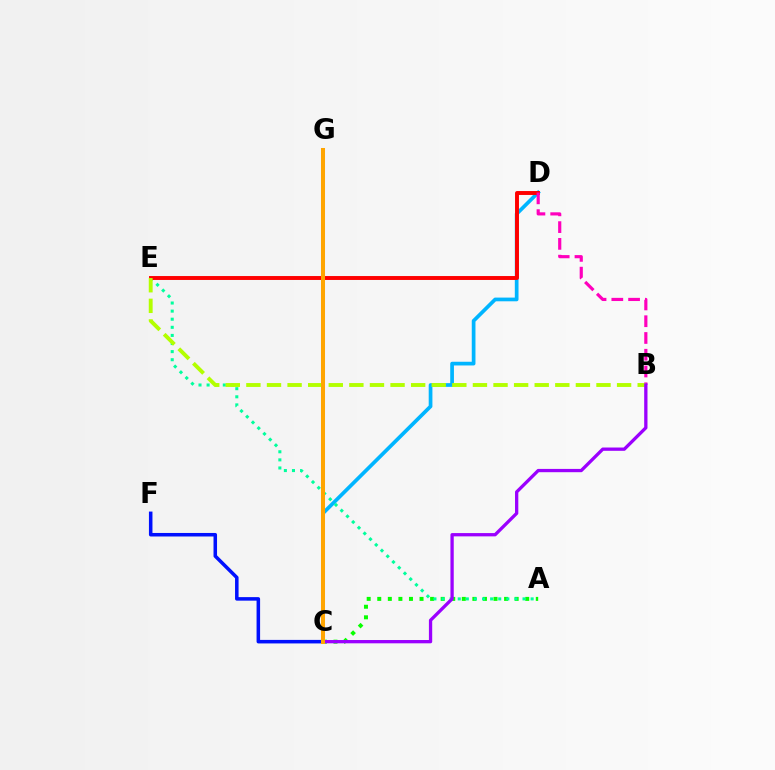{('C', 'D'): [{'color': '#00b5ff', 'line_style': 'solid', 'thickness': 2.67}], ('A', 'C'): [{'color': '#08ff00', 'line_style': 'dotted', 'thickness': 2.87}], ('A', 'E'): [{'color': '#00ff9d', 'line_style': 'dotted', 'thickness': 2.2}], ('D', 'E'): [{'color': '#ff0000', 'line_style': 'solid', 'thickness': 2.82}], ('B', 'D'): [{'color': '#ff00bd', 'line_style': 'dashed', 'thickness': 2.28}], ('C', 'F'): [{'color': '#0010ff', 'line_style': 'solid', 'thickness': 2.54}], ('B', 'E'): [{'color': '#b3ff00', 'line_style': 'dashed', 'thickness': 2.8}], ('B', 'C'): [{'color': '#9b00ff', 'line_style': 'solid', 'thickness': 2.37}], ('C', 'G'): [{'color': '#ffa500', 'line_style': 'solid', 'thickness': 2.91}]}